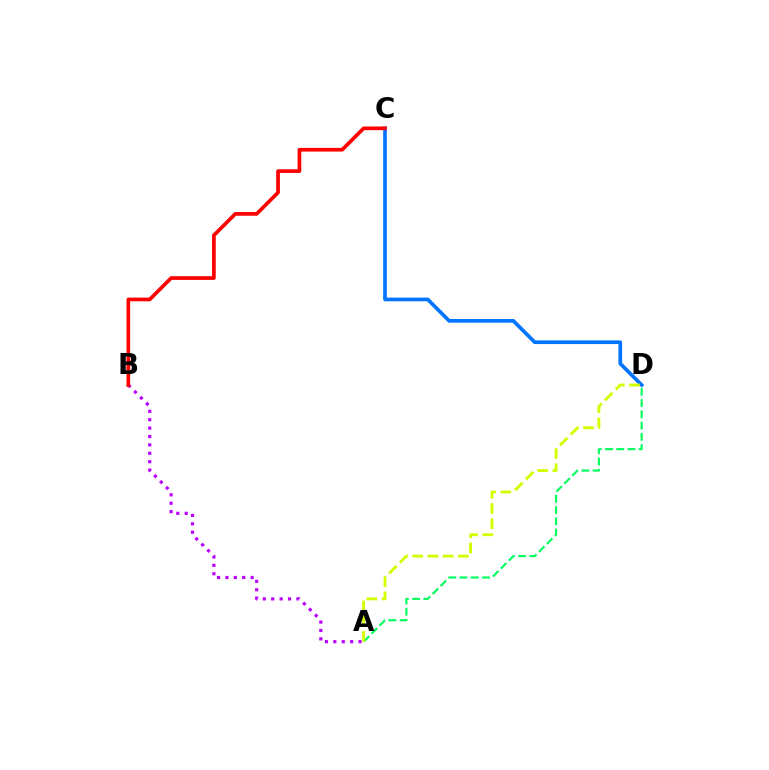{('C', 'D'): [{'color': '#0074ff', 'line_style': 'solid', 'thickness': 2.65}], ('A', 'D'): [{'color': '#00ff5c', 'line_style': 'dashed', 'thickness': 1.53}, {'color': '#d1ff00', 'line_style': 'dashed', 'thickness': 2.07}], ('A', 'B'): [{'color': '#b900ff', 'line_style': 'dotted', 'thickness': 2.28}], ('B', 'C'): [{'color': '#ff0000', 'line_style': 'solid', 'thickness': 2.65}]}